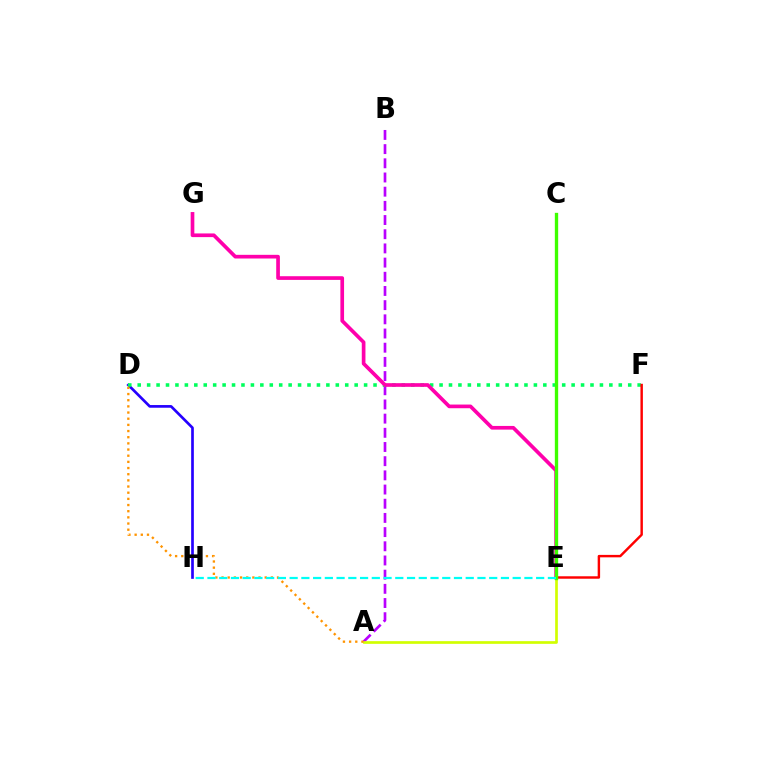{('A', 'B'): [{'color': '#b900ff', 'line_style': 'dashed', 'thickness': 1.93}], ('D', 'H'): [{'color': '#2500ff', 'line_style': 'solid', 'thickness': 1.93}], ('C', 'E'): [{'color': '#0074ff', 'line_style': 'dotted', 'thickness': 1.83}, {'color': '#3dff00', 'line_style': 'solid', 'thickness': 2.4}], ('D', 'F'): [{'color': '#00ff5c', 'line_style': 'dotted', 'thickness': 2.56}], ('A', 'E'): [{'color': '#d1ff00', 'line_style': 'solid', 'thickness': 1.93}], ('E', 'G'): [{'color': '#ff00ac', 'line_style': 'solid', 'thickness': 2.65}], ('E', 'F'): [{'color': '#ff0000', 'line_style': 'solid', 'thickness': 1.76}], ('A', 'D'): [{'color': '#ff9400', 'line_style': 'dotted', 'thickness': 1.68}], ('E', 'H'): [{'color': '#00fff6', 'line_style': 'dashed', 'thickness': 1.59}]}